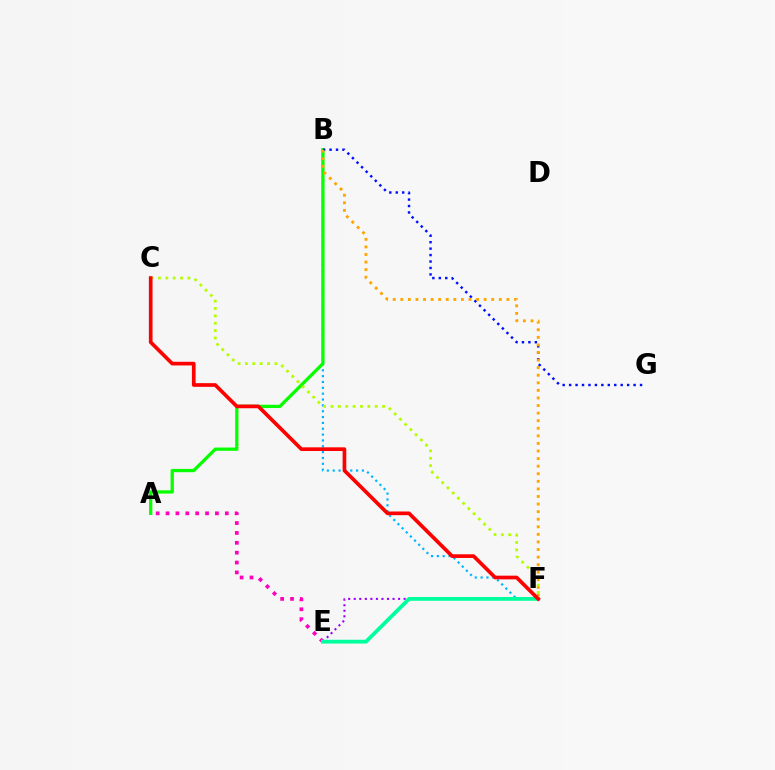{('B', 'F'): [{'color': '#00b5ff', 'line_style': 'dotted', 'thickness': 1.59}, {'color': '#ffa500', 'line_style': 'dotted', 'thickness': 2.06}], ('A', 'E'): [{'color': '#ff00bd', 'line_style': 'dotted', 'thickness': 2.68}], ('E', 'F'): [{'color': '#9b00ff', 'line_style': 'dotted', 'thickness': 1.51}, {'color': '#00ff9d', 'line_style': 'solid', 'thickness': 2.74}], ('A', 'B'): [{'color': '#08ff00', 'line_style': 'solid', 'thickness': 2.35}], ('B', 'G'): [{'color': '#0010ff', 'line_style': 'dotted', 'thickness': 1.75}], ('C', 'F'): [{'color': '#b3ff00', 'line_style': 'dotted', 'thickness': 2.0}, {'color': '#ff0000', 'line_style': 'solid', 'thickness': 2.65}]}